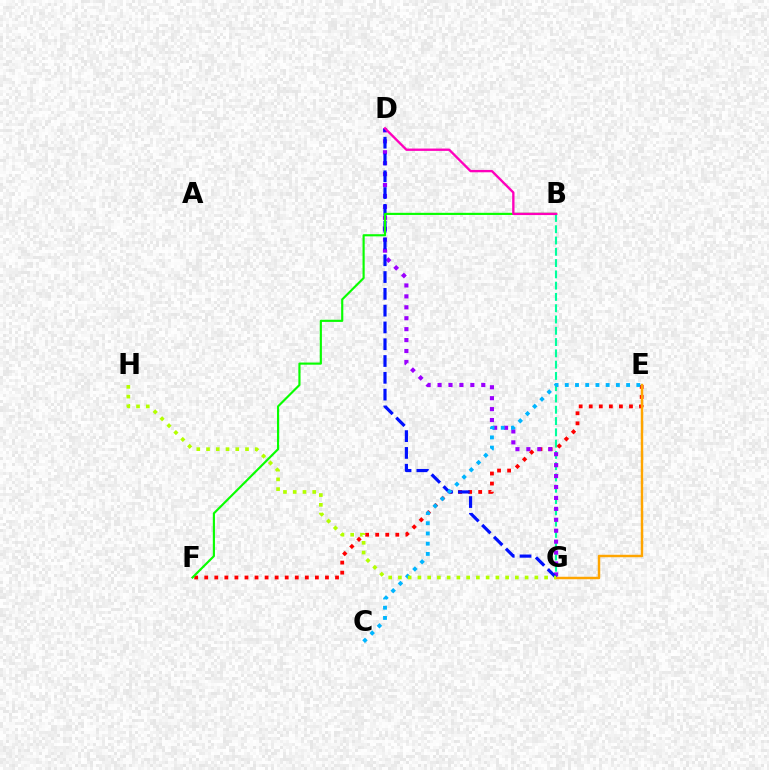{('B', 'G'): [{'color': '#00ff9d', 'line_style': 'dashed', 'thickness': 1.53}], ('E', 'F'): [{'color': '#ff0000', 'line_style': 'dotted', 'thickness': 2.73}], ('D', 'G'): [{'color': '#9b00ff', 'line_style': 'dotted', 'thickness': 2.97}, {'color': '#0010ff', 'line_style': 'dashed', 'thickness': 2.28}], ('E', 'G'): [{'color': '#ffa500', 'line_style': 'solid', 'thickness': 1.77}], ('C', 'E'): [{'color': '#00b5ff', 'line_style': 'dotted', 'thickness': 2.78}], ('G', 'H'): [{'color': '#b3ff00', 'line_style': 'dotted', 'thickness': 2.65}], ('B', 'F'): [{'color': '#08ff00', 'line_style': 'solid', 'thickness': 1.55}], ('B', 'D'): [{'color': '#ff00bd', 'line_style': 'solid', 'thickness': 1.69}]}